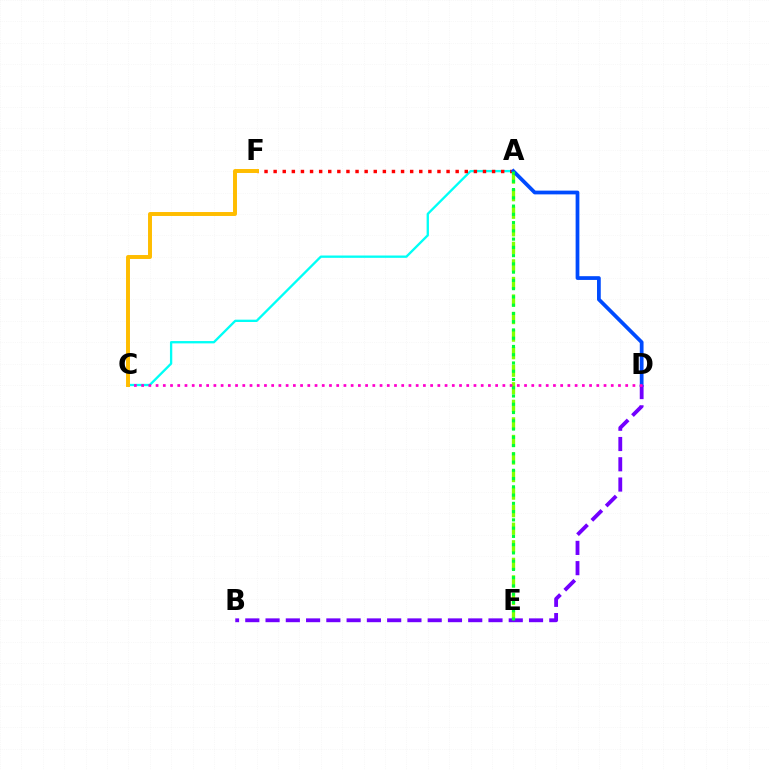{('A', 'E'): [{'color': '#84ff00', 'line_style': 'dashed', 'thickness': 2.38}, {'color': '#00ff39', 'line_style': 'dotted', 'thickness': 2.24}], ('A', 'C'): [{'color': '#00fff6', 'line_style': 'solid', 'thickness': 1.67}], ('A', 'F'): [{'color': '#ff0000', 'line_style': 'dotted', 'thickness': 2.47}], ('A', 'D'): [{'color': '#004bff', 'line_style': 'solid', 'thickness': 2.7}], ('B', 'D'): [{'color': '#7200ff', 'line_style': 'dashed', 'thickness': 2.75}], ('C', 'D'): [{'color': '#ff00cf', 'line_style': 'dotted', 'thickness': 1.96}], ('C', 'F'): [{'color': '#ffbd00', 'line_style': 'solid', 'thickness': 2.84}]}